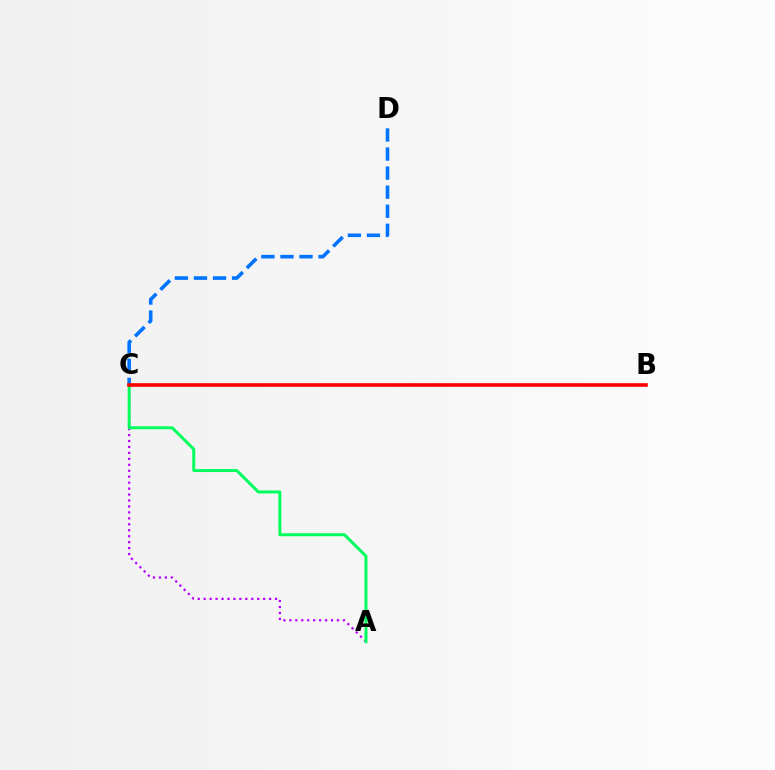{('A', 'C'): [{'color': '#b900ff', 'line_style': 'dotted', 'thickness': 1.62}, {'color': '#00ff5c', 'line_style': 'solid', 'thickness': 2.14}], ('C', 'D'): [{'color': '#0074ff', 'line_style': 'dashed', 'thickness': 2.59}], ('B', 'C'): [{'color': '#d1ff00', 'line_style': 'dotted', 'thickness': 1.64}, {'color': '#ff0000', 'line_style': 'solid', 'thickness': 2.61}]}